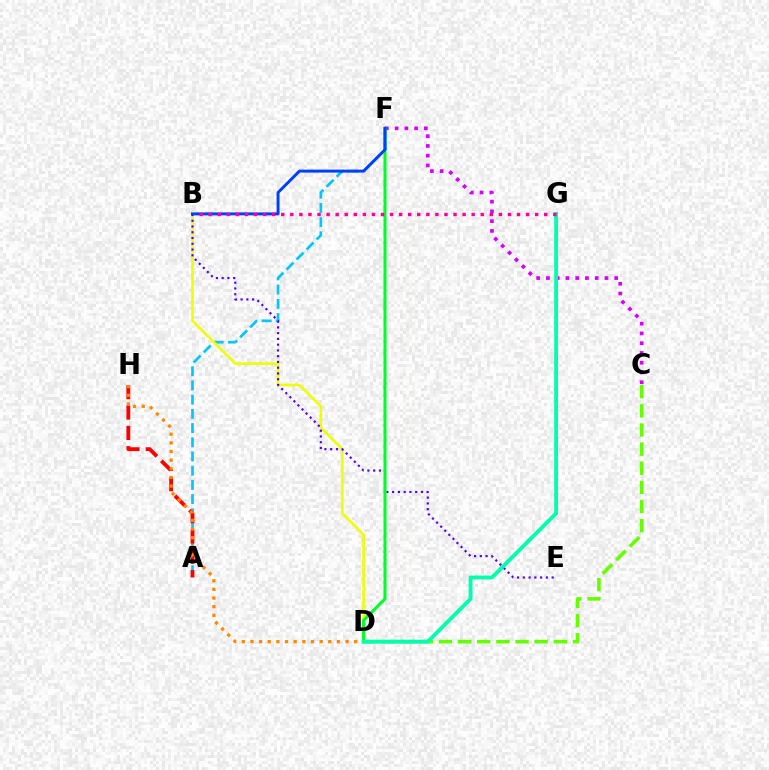{('C', 'D'): [{'color': '#66ff00', 'line_style': 'dashed', 'thickness': 2.6}], ('A', 'F'): [{'color': '#00c7ff', 'line_style': 'dashed', 'thickness': 1.93}], ('B', 'D'): [{'color': '#eeff00', 'line_style': 'solid', 'thickness': 1.89}], ('A', 'H'): [{'color': '#ff0000', 'line_style': 'dashed', 'thickness': 2.77}], ('B', 'E'): [{'color': '#4f00ff', 'line_style': 'dotted', 'thickness': 1.57}], ('C', 'F'): [{'color': '#d600ff', 'line_style': 'dotted', 'thickness': 2.65}], ('D', 'H'): [{'color': '#ff8800', 'line_style': 'dotted', 'thickness': 2.35}], ('D', 'F'): [{'color': '#00ff27', 'line_style': 'solid', 'thickness': 2.2}], ('D', 'G'): [{'color': '#00ffaf', 'line_style': 'solid', 'thickness': 2.78}], ('B', 'F'): [{'color': '#003fff', 'line_style': 'solid', 'thickness': 2.13}], ('B', 'G'): [{'color': '#ff00a0', 'line_style': 'dotted', 'thickness': 2.46}]}